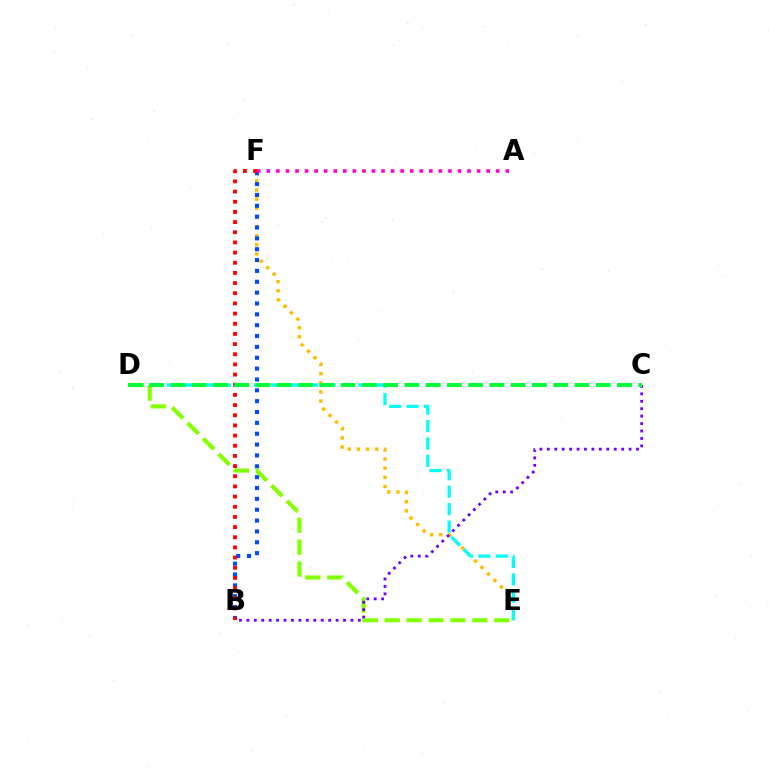{('E', 'F'): [{'color': '#ffbd00', 'line_style': 'dotted', 'thickness': 2.48}], ('D', 'E'): [{'color': '#00fff6', 'line_style': 'dashed', 'thickness': 2.37}, {'color': '#84ff00', 'line_style': 'dashed', 'thickness': 2.98}], ('B', 'F'): [{'color': '#004bff', 'line_style': 'dotted', 'thickness': 2.95}, {'color': '#ff0000', 'line_style': 'dotted', 'thickness': 2.76}], ('A', 'F'): [{'color': '#ff00cf', 'line_style': 'dotted', 'thickness': 2.6}], ('B', 'C'): [{'color': '#7200ff', 'line_style': 'dotted', 'thickness': 2.02}], ('C', 'D'): [{'color': '#00ff39', 'line_style': 'dashed', 'thickness': 2.89}]}